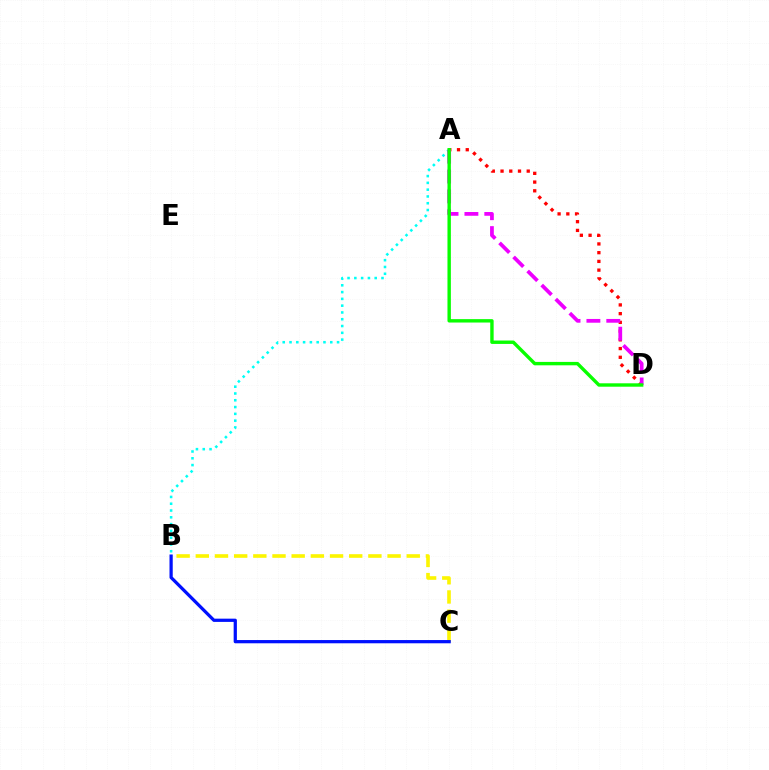{('A', 'B'): [{'color': '#00fff6', 'line_style': 'dotted', 'thickness': 1.84}], ('A', 'D'): [{'color': '#ff0000', 'line_style': 'dotted', 'thickness': 2.37}, {'color': '#ee00ff', 'line_style': 'dashed', 'thickness': 2.7}, {'color': '#08ff00', 'line_style': 'solid', 'thickness': 2.45}], ('B', 'C'): [{'color': '#fcf500', 'line_style': 'dashed', 'thickness': 2.61}, {'color': '#0010ff', 'line_style': 'solid', 'thickness': 2.33}]}